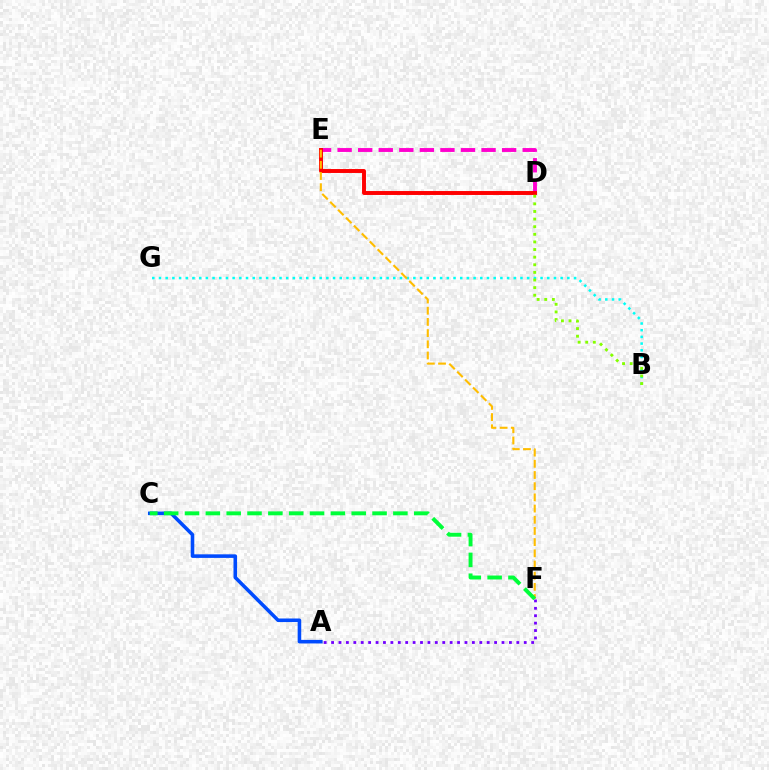{('D', 'E'): [{'color': '#ff00cf', 'line_style': 'dashed', 'thickness': 2.79}, {'color': '#ff0000', 'line_style': 'solid', 'thickness': 2.83}], ('B', 'G'): [{'color': '#00fff6', 'line_style': 'dotted', 'thickness': 1.82}], ('A', 'C'): [{'color': '#004bff', 'line_style': 'solid', 'thickness': 2.57}], ('A', 'F'): [{'color': '#7200ff', 'line_style': 'dotted', 'thickness': 2.01}], ('B', 'D'): [{'color': '#84ff00', 'line_style': 'dotted', 'thickness': 2.07}], ('E', 'F'): [{'color': '#ffbd00', 'line_style': 'dashed', 'thickness': 1.52}], ('C', 'F'): [{'color': '#00ff39', 'line_style': 'dashed', 'thickness': 2.83}]}